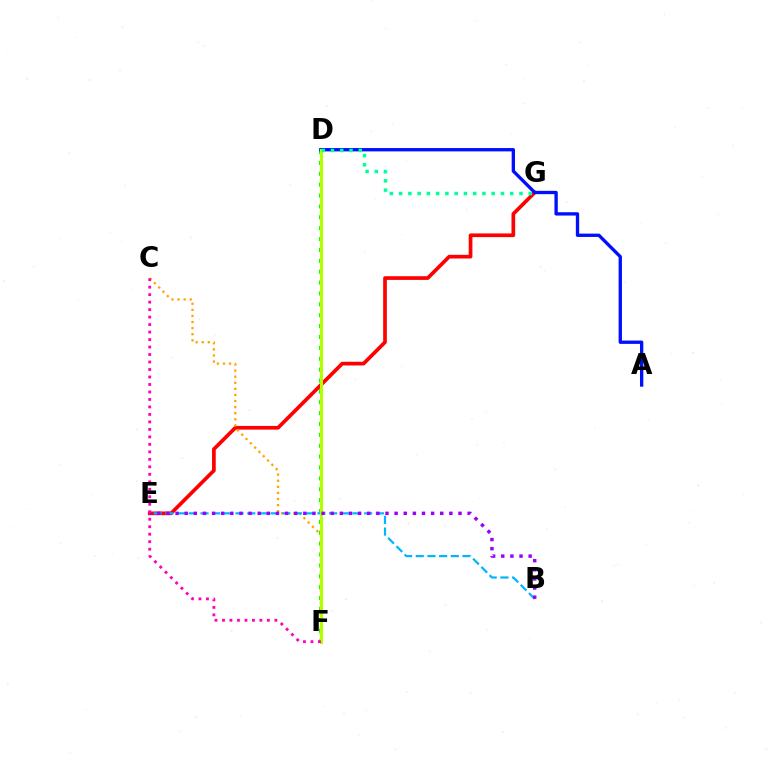{('D', 'F'): [{'color': '#08ff00', 'line_style': 'dotted', 'thickness': 2.96}, {'color': '#b3ff00', 'line_style': 'solid', 'thickness': 2.21}], ('E', 'G'): [{'color': '#ff0000', 'line_style': 'solid', 'thickness': 2.66}], ('C', 'F'): [{'color': '#ffa500', 'line_style': 'dotted', 'thickness': 1.65}, {'color': '#ff00bd', 'line_style': 'dotted', 'thickness': 2.03}], ('A', 'D'): [{'color': '#0010ff', 'line_style': 'solid', 'thickness': 2.4}], ('B', 'E'): [{'color': '#00b5ff', 'line_style': 'dashed', 'thickness': 1.59}, {'color': '#9b00ff', 'line_style': 'dotted', 'thickness': 2.48}], ('D', 'G'): [{'color': '#00ff9d', 'line_style': 'dotted', 'thickness': 2.52}]}